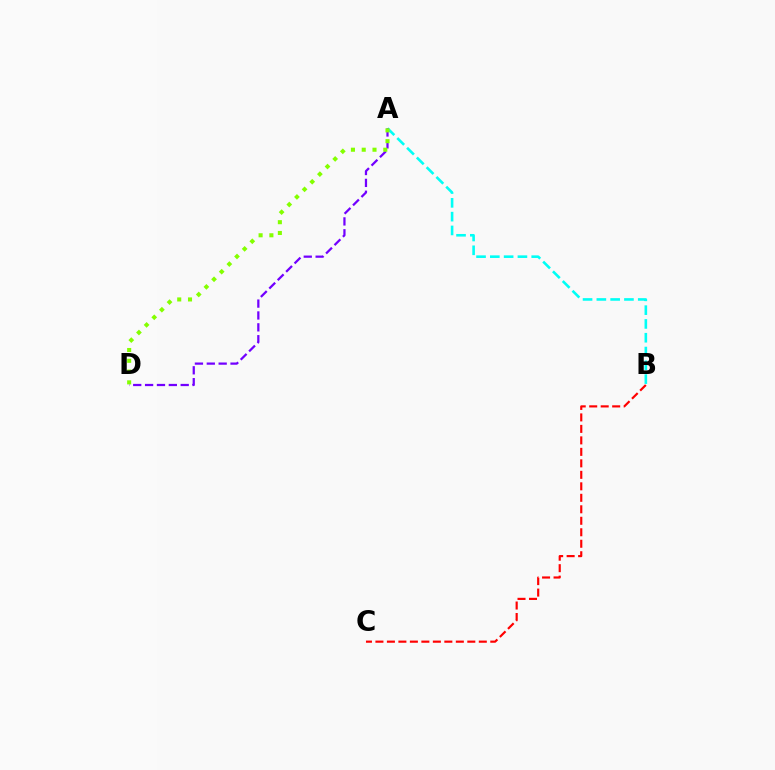{('A', 'B'): [{'color': '#00fff6', 'line_style': 'dashed', 'thickness': 1.87}], ('B', 'C'): [{'color': '#ff0000', 'line_style': 'dashed', 'thickness': 1.56}], ('A', 'D'): [{'color': '#7200ff', 'line_style': 'dashed', 'thickness': 1.61}, {'color': '#84ff00', 'line_style': 'dotted', 'thickness': 2.93}]}